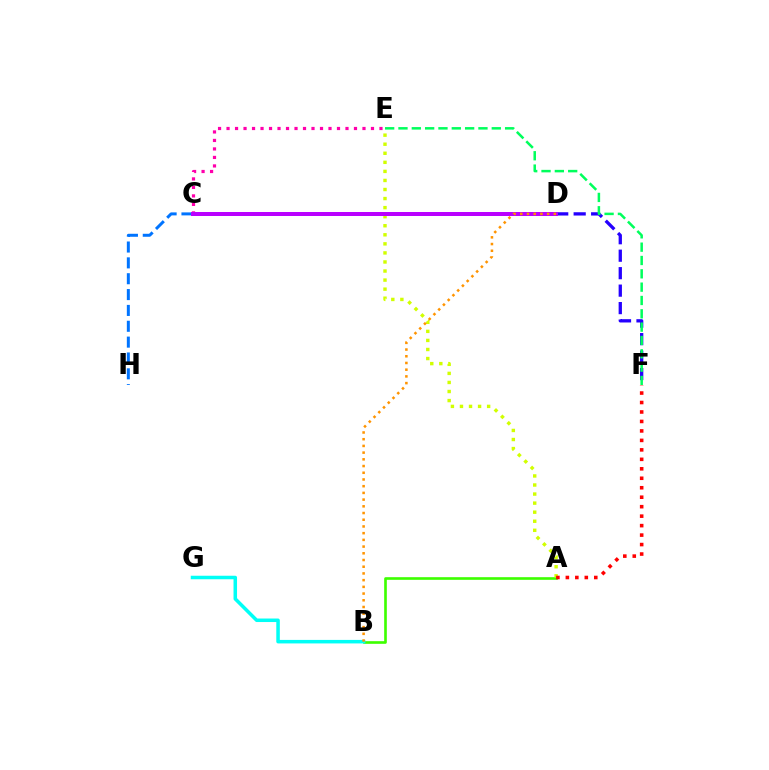{('D', 'F'): [{'color': '#2500ff', 'line_style': 'dashed', 'thickness': 2.37}], ('A', 'B'): [{'color': '#3dff00', 'line_style': 'solid', 'thickness': 1.9}], ('E', 'F'): [{'color': '#00ff5c', 'line_style': 'dashed', 'thickness': 1.81}], ('C', 'H'): [{'color': '#0074ff', 'line_style': 'dashed', 'thickness': 2.15}], ('A', 'E'): [{'color': '#d1ff00', 'line_style': 'dotted', 'thickness': 2.46}], ('B', 'G'): [{'color': '#00fff6', 'line_style': 'solid', 'thickness': 2.53}], ('C', 'E'): [{'color': '#ff00ac', 'line_style': 'dotted', 'thickness': 2.31}], ('A', 'F'): [{'color': '#ff0000', 'line_style': 'dotted', 'thickness': 2.57}], ('C', 'D'): [{'color': '#b900ff', 'line_style': 'solid', 'thickness': 2.88}], ('B', 'D'): [{'color': '#ff9400', 'line_style': 'dotted', 'thickness': 1.82}]}